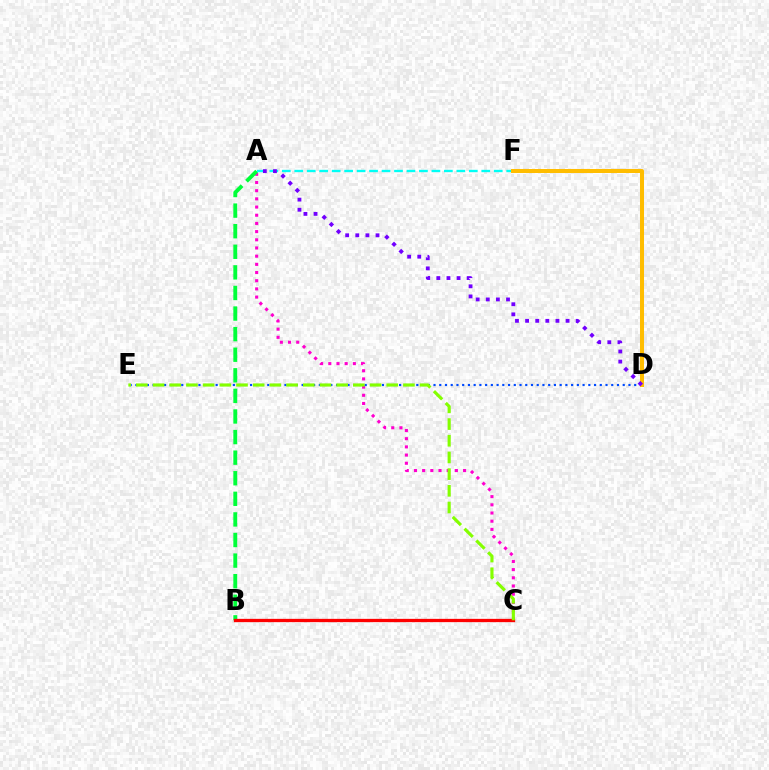{('A', 'C'): [{'color': '#ff00cf', 'line_style': 'dotted', 'thickness': 2.22}], ('A', 'B'): [{'color': '#00ff39', 'line_style': 'dashed', 'thickness': 2.8}], ('D', 'E'): [{'color': '#004bff', 'line_style': 'dotted', 'thickness': 1.56}], ('A', 'F'): [{'color': '#00fff6', 'line_style': 'dashed', 'thickness': 1.69}], ('D', 'F'): [{'color': '#ffbd00', 'line_style': 'solid', 'thickness': 2.89}], ('B', 'C'): [{'color': '#ff0000', 'line_style': 'solid', 'thickness': 2.37}], ('C', 'E'): [{'color': '#84ff00', 'line_style': 'dashed', 'thickness': 2.27}], ('A', 'D'): [{'color': '#7200ff', 'line_style': 'dotted', 'thickness': 2.75}]}